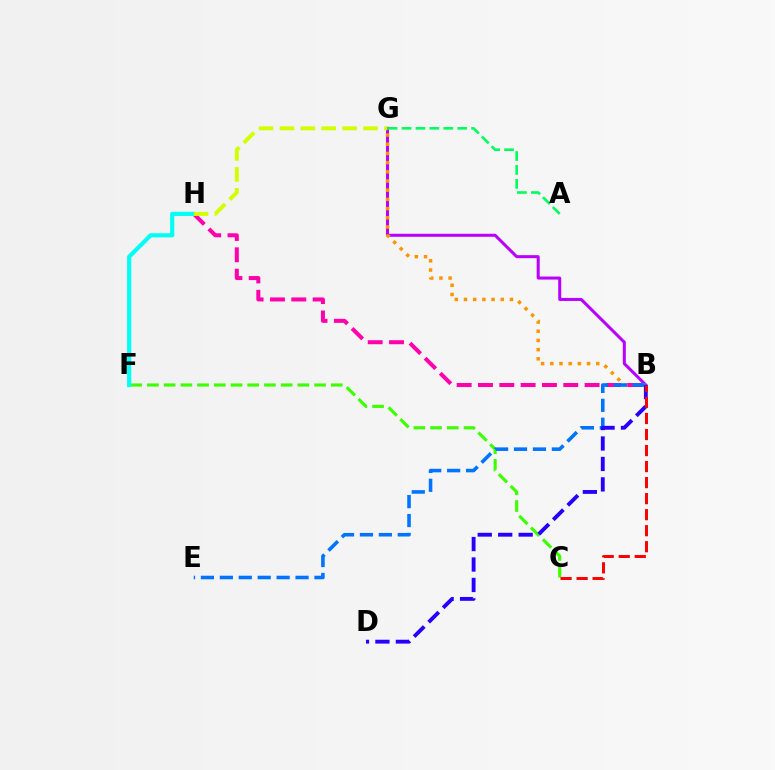{('B', 'G'): [{'color': '#b900ff', 'line_style': 'solid', 'thickness': 2.18}, {'color': '#ff9400', 'line_style': 'dotted', 'thickness': 2.5}], ('C', 'F'): [{'color': '#3dff00', 'line_style': 'dashed', 'thickness': 2.27}], ('B', 'H'): [{'color': '#ff00ac', 'line_style': 'dashed', 'thickness': 2.9}], ('F', 'H'): [{'color': '#00fff6', 'line_style': 'solid', 'thickness': 2.99}], ('B', 'E'): [{'color': '#0074ff', 'line_style': 'dashed', 'thickness': 2.57}], ('G', 'H'): [{'color': '#d1ff00', 'line_style': 'dashed', 'thickness': 2.84}], ('B', 'D'): [{'color': '#2500ff', 'line_style': 'dashed', 'thickness': 2.78}], ('A', 'G'): [{'color': '#00ff5c', 'line_style': 'dashed', 'thickness': 1.89}], ('B', 'C'): [{'color': '#ff0000', 'line_style': 'dashed', 'thickness': 2.18}]}